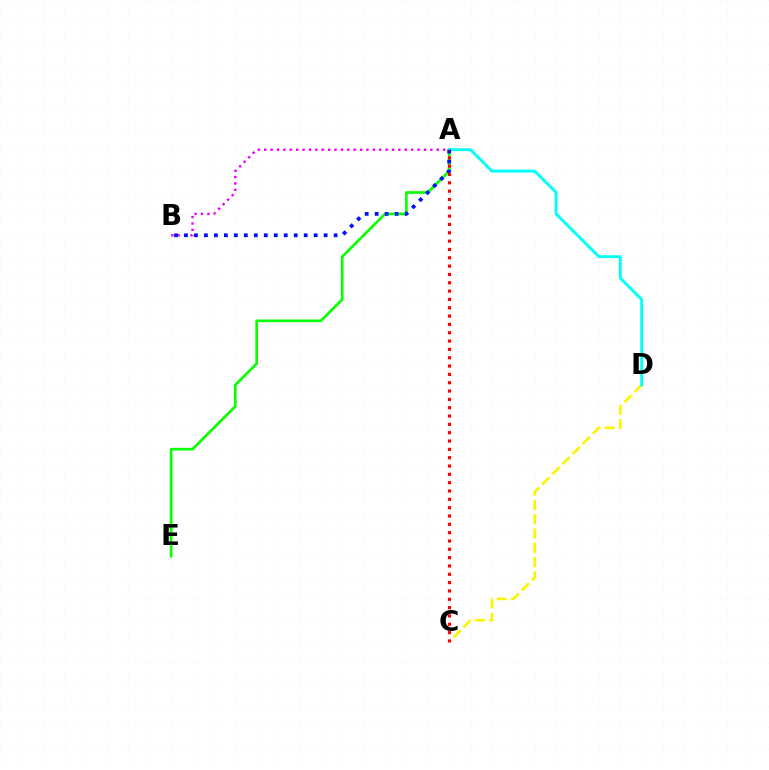{('A', 'E'): [{'color': '#08ff00', 'line_style': 'solid', 'thickness': 1.92}], ('C', 'D'): [{'color': '#fcf500', 'line_style': 'dashed', 'thickness': 1.94}], ('A', 'D'): [{'color': '#00fff6', 'line_style': 'solid', 'thickness': 2.07}], ('A', 'B'): [{'color': '#ee00ff', 'line_style': 'dotted', 'thickness': 1.74}, {'color': '#0010ff', 'line_style': 'dotted', 'thickness': 2.71}], ('A', 'C'): [{'color': '#ff0000', 'line_style': 'dotted', 'thickness': 2.26}]}